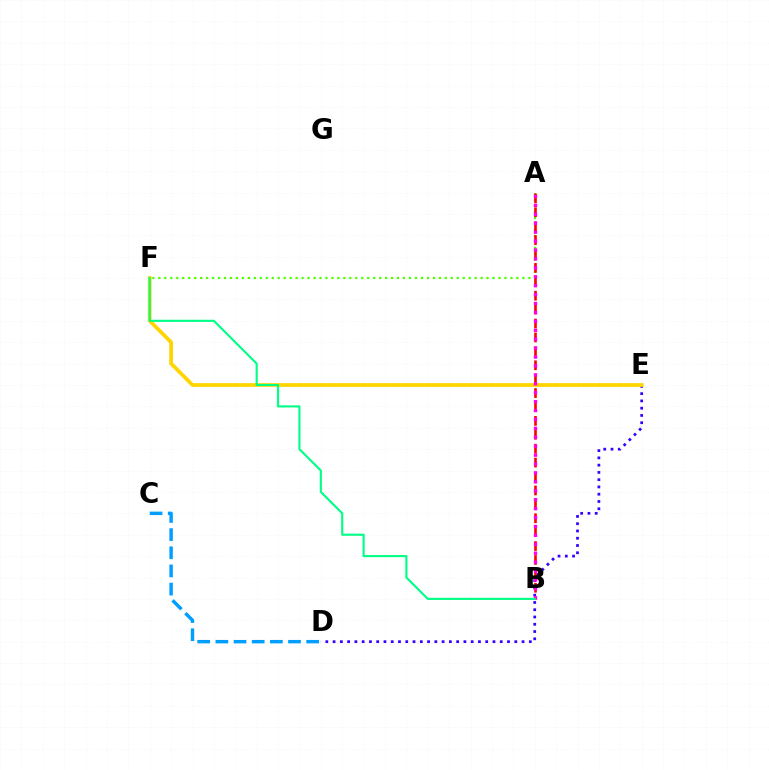{('C', 'D'): [{'color': '#009eff', 'line_style': 'dashed', 'thickness': 2.47}], ('D', 'E'): [{'color': '#3700ff', 'line_style': 'dotted', 'thickness': 1.97}], ('A', 'F'): [{'color': '#4fff00', 'line_style': 'dotted', 'thickness': 1.62}], ('E', 'F'): [{'color': '#ffd500', 'line_style': 'solid', 'thickness': 2.68}], ('A', 'B'): [{'color': '#ff0000', 'line_style': 'dashed', 'thickness': 1.89}, {'color': '#ff00ed', 'line_style': 'dotted', 'thickness': 2.42}], ('B', 'F'): [{'color': '#00ff86', 'line_style': 'solid', 'thickness': 1.53}]}